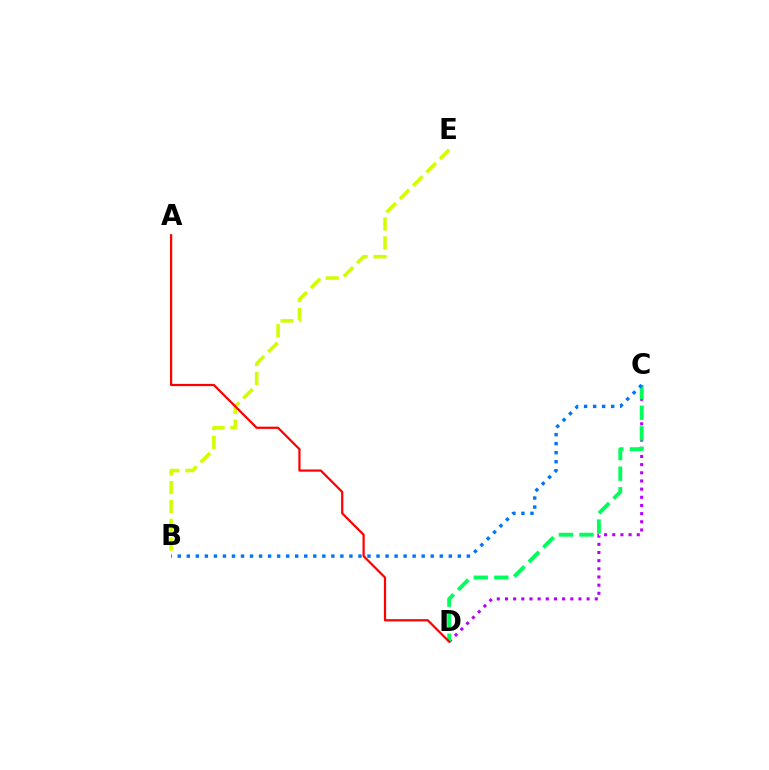{('C', 'D'): [{'color': '#b900ff', 'line_style': 'dotted', 'thickness': 2.22}, {'color': '#00ff5c', 'line_style': 'dashed', 'thickness': 2.8}], ('B', 'E'): [{'color': '#d1ff00', 'line_style': 'dashed', 'thickness': 2.56}], ('A', 'D'): [{'color': '#ff0000', 'line_style': 'solid', 'thickness': 1.6}], ('B', 'C'): [{'color': '#0074ff', 'line_style': 'dotted', 'thickness': 2.45}]}